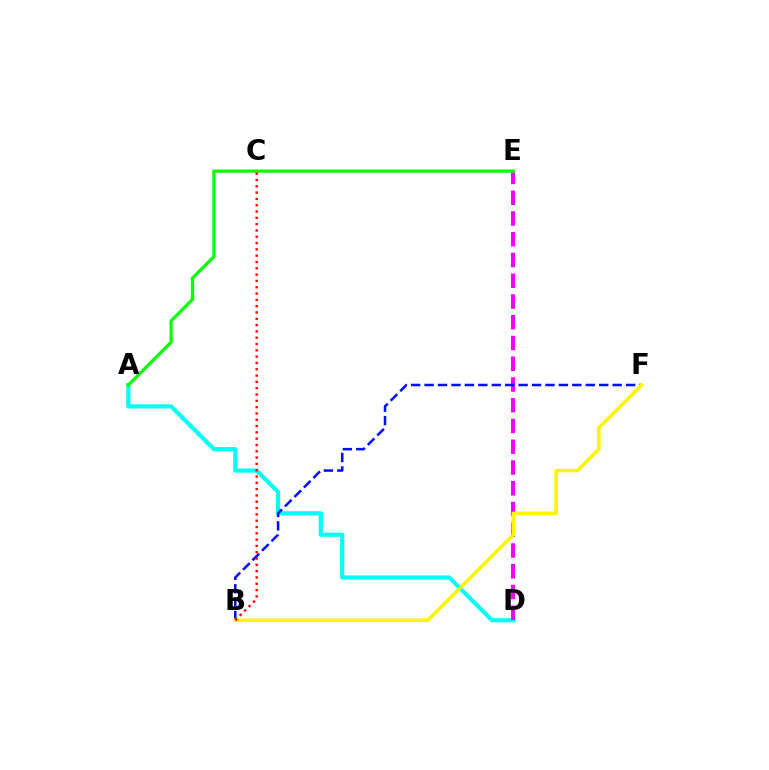{('A', 'D'): [{'color': '#00fff6', 'line_style': 'solid', 'thickness': 2.98}], ('D', 'E'): [{'color': '#ee00ff', 'line_style': 'dashed', 'thickness': 2.82}], ('B', 'F'): [{'color': '#0010ff', 'line_style': 'dashed', 'thickness': 1.82}, {'color': '#fcf500', 'line_style': 'solid', 'thickness': 2.56}], ('A', 'E'): [{'color': '#08ff00', 'line_style': 'solid', 'thickness': 2.33}], ('B', 'C'): [{'color': '#ff0000', 'line_style': 'dotted', 'thickness': 1.71}]}